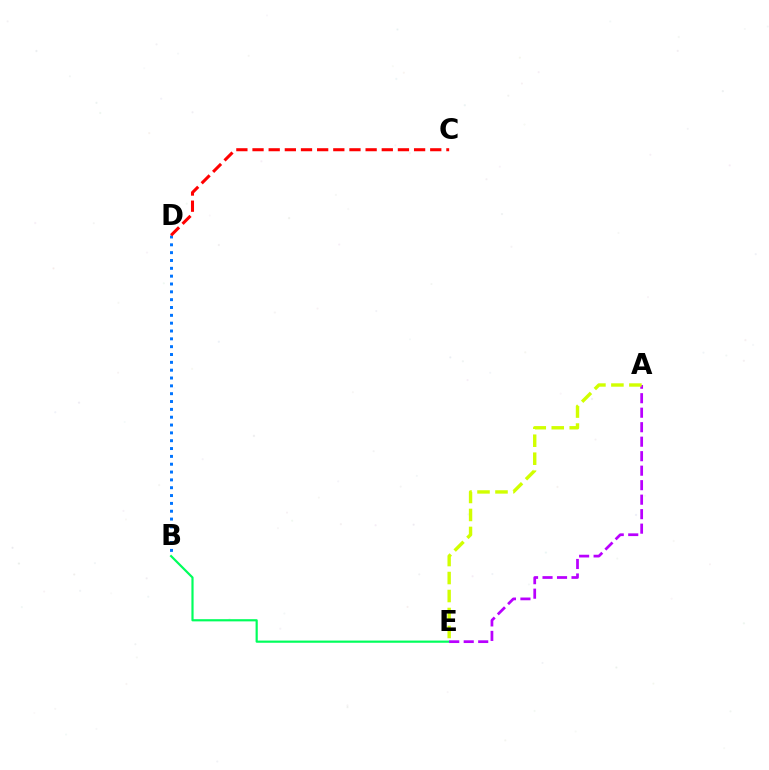{('B', 'E'): [{'color': '#00ff5c', 'line_style': 'solid', 'thickness': 1.58}], ('B', 'D'): [{'color': '#0074ff', 'line_style': 'dotted', 'thickness': 2.13}], ('C', 'D'): [{'color': '#ff0000', 'line_style': 'dashed', 'thickness': 2.19}], ('A', 'E'): [{'color': '#b900ff', 'line_style': 'dashed', 'thickness': 1.97}, {'color': '#d1ff00', 'line_style': 'dashed', 'thickness': 2.44}]}